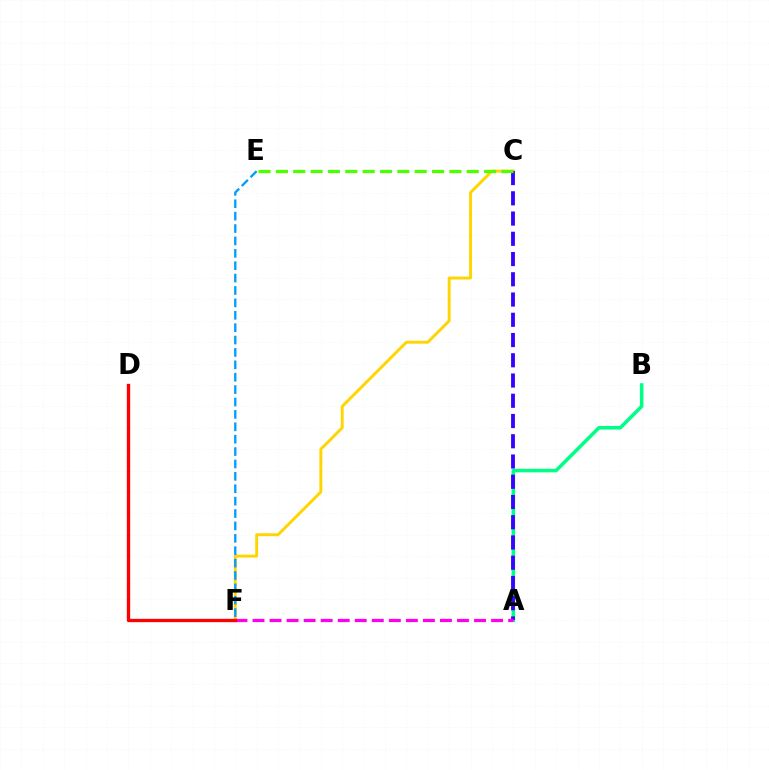{('A', 'B'): [{'color': '#00ff86', 'line_style': 'solid', 'thickness': 2.55}], ('C', 'F'): [{'color': '#ffd500', 'line_style': 'solid', 'thickness': 2.11}], ('A', 'C'): [{'color': '#3700ff', 'line_style': 'dashed', 'thickness': 2.75}], ('C', 'E'): [{'color': '#4fff00', 'line_style': 'dashed', 'thickness': 2.36}], ('A', 'F'): [{'color': '#ff00ed', 'line_style': 'dashed', 'thickness': 2.32}], ('E', 'F'): [{'color': '#009eff', 'line_style': 'dashed', 'thickness': 1.68}], ('D', 'F'): [{'color': '#ff0000', 'line_style': 'solid', 'thickness': 2.39}]}